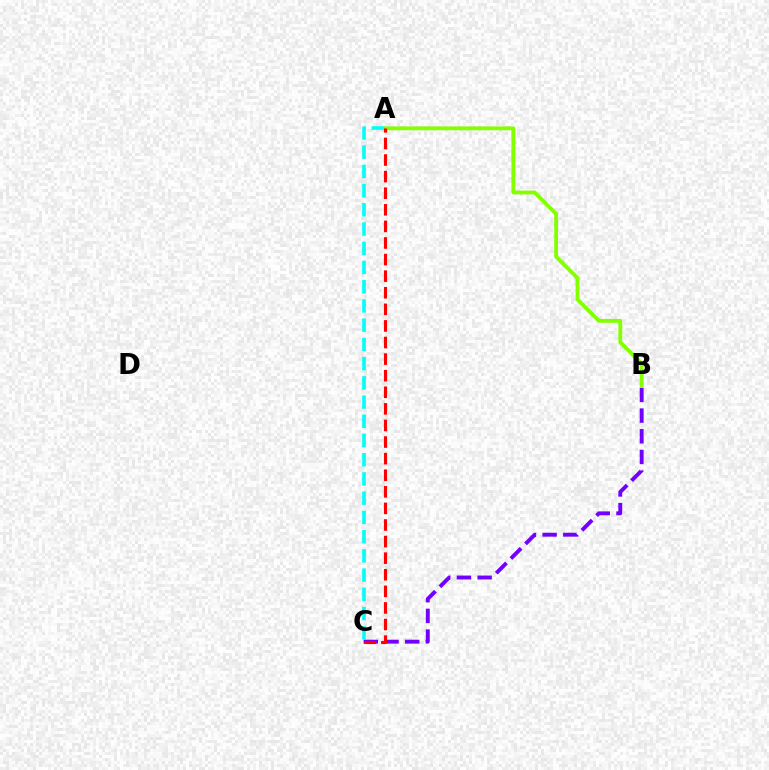{('A', 'C'): [{'color': '#00fff6', 'line_style': 'dashed', 'thickness': 2.61}, {'color': '#ff0000', 'line_style': 'dashed', 'thickness': 2.25}], ('A', 'B'): [{'color': '#84ff00', 'line_style': 'solid', 'thickness': 2.76}], ('B', 'C'): [{'color': '#7200ff', 'line_style': 'dashed', 'thickness': 2.81}]}